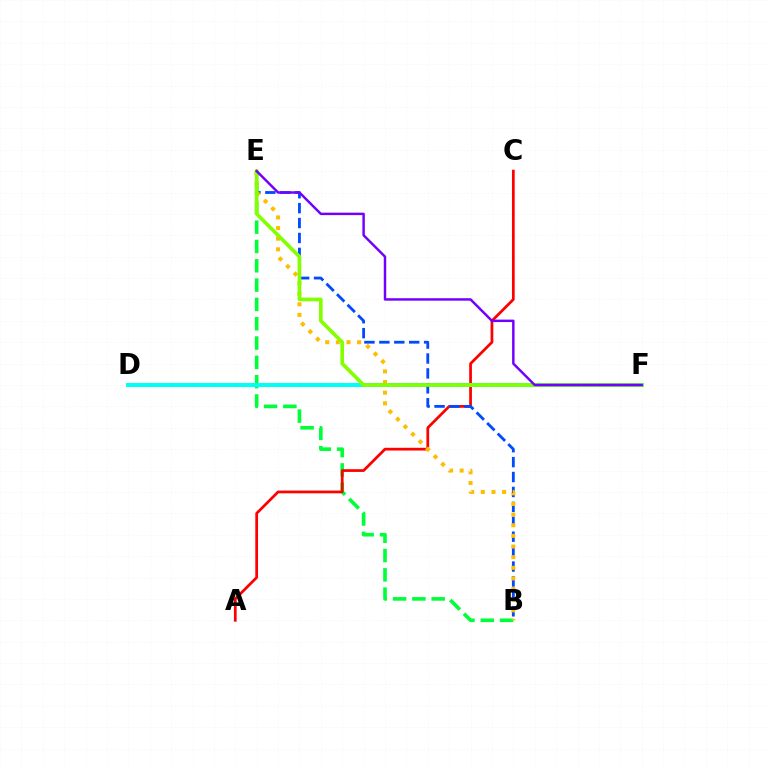{('D', 'F'): [{'color': '#ff00cf', 'line_style': 'dashed', 'thickness': 2.14}, {'color': '#00fff6', 'line_style': 'solid', 'thickness': 2.88}], ('B', 'E'): [{'color': '#00ff39', 'line_style': 'dashed', 'thickness': 2.62}, {'color': '#004bff', 'line_style': 'dashed', 'thickness': 2.03}, {'color': '#ffbd00', 'line_style': 'dotted', 'thickness': 2.89}], ('A', 'C'): [{'color': '#ff0000', 'line_style': 'solid', 'thickness': 1.97}], ('E', 'F'): [{'color': '#84ff00', 'line_style': 'solid', 'thickness': 2.63}, {'color': '#7200ff', 'line_style': 'solid', 'thickness': 1.77}]}